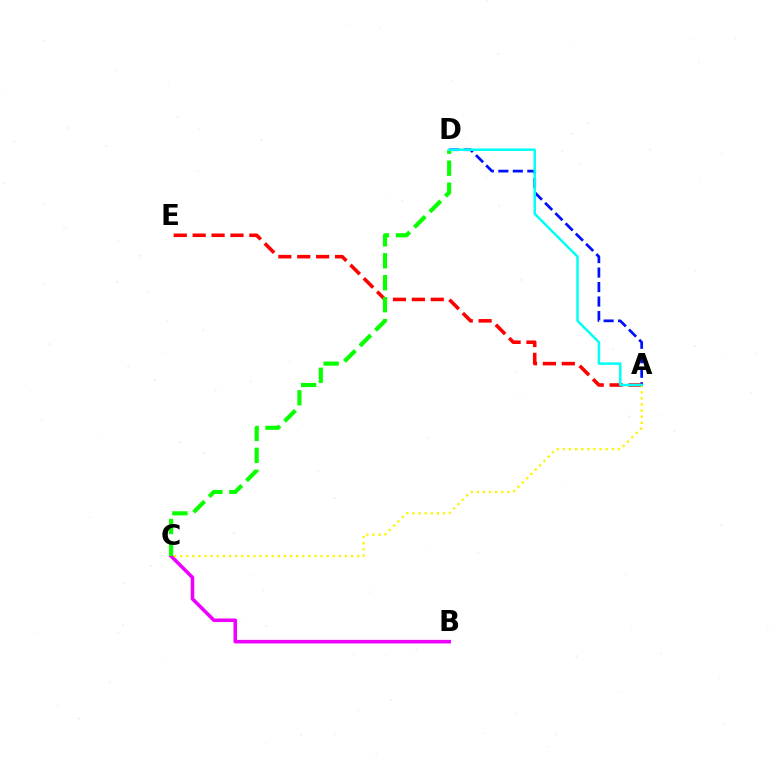{('A', 'D'): [{'color': '#0010ff', 'line_style': 'dashed', 'thickness': 1.97}, {'color': '#00fff6', 'line_style': 'solid', 'thickness': 1.78}], ('A', 'E'): [{'color': '#ff0000', 'line_style': 'dashed', 'thickness': 2.57}], ('B', 'C'): [{'color': '#ee00ff', 'line_style': 'solid', 'thickness': 2.57}], ('A', 'C'): [{'color': '#fcf500', 'line_style': 'dotted', 'thickness': 1.66}], ('C', 'D'): [{'color': '#08ff00', 'line_style': 'dashed', 'thickness': 2.98}]}